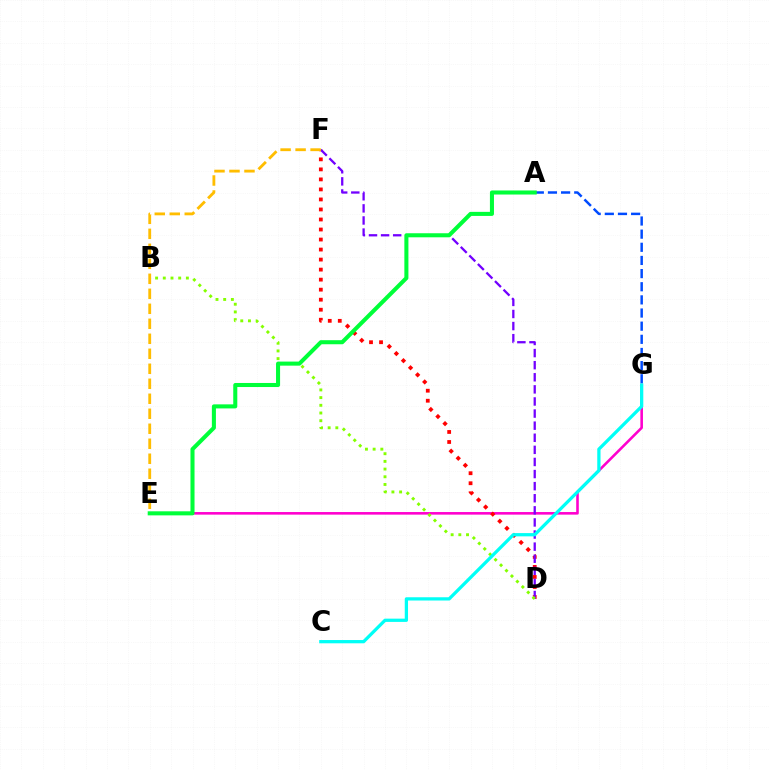{('E', 'G'): [{'color': '#ff00cf', 'line_style': 'solid', 'thickness': 1.86}], ('A', 'G'): [{'color': '#004bff', 'line_style': 'dashed', 'thickness': 1.79}], ('D', 'F'): [{'color': '#ff0000', 'line_style': 'dotted', 'thickness': 2.72}, {'color': '#7200ff', 'line_style': 'dashed', 'thickness': 1.64}], ('B', 'D'): [{'color': '#84ff00', 'line_style': 'dotted', 'thickness': 2.09}], ('A', 'E'): [{'color': '#00ff39', 'line_style': 'solid', 'thickness': 2.92}], ('C', 'G'): [{'color': '#00fff6', 'line_style': 'solid', 'thickness': 2.35}], ('E', 'F'): [{'color': '#ffbd00', 'line_style': 'dashed', 'thickness': 2.04}]}